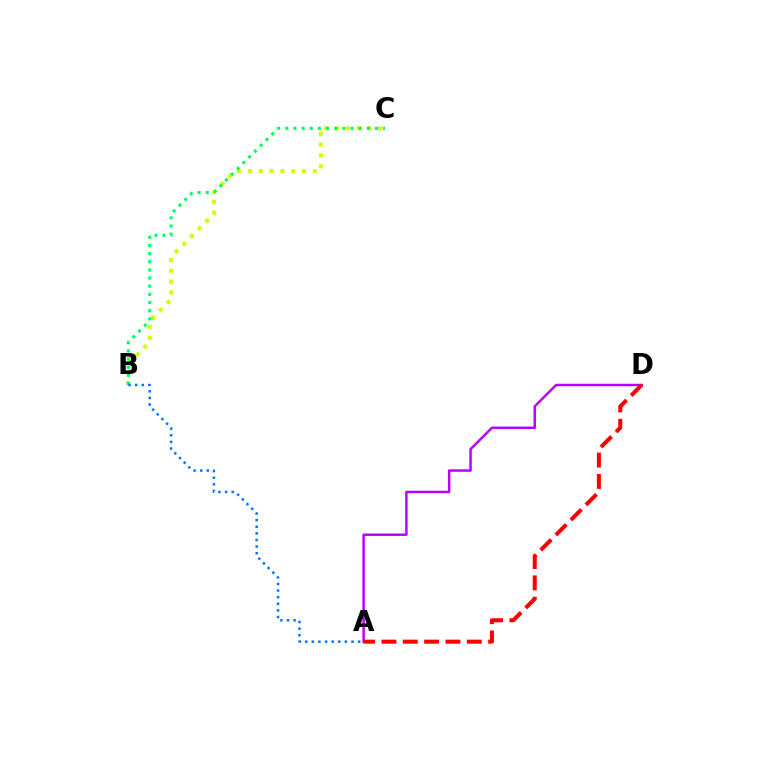{('B', 'C'): [{'color': '#d1ff00', 'line_style': 'dotted', 'thickness': 2.94}, {'color': '#00ff5c', 'line_style': 'dotted', 'thickness': 2.22}], ('A', 'D'): [{'color': '#b900ff', 'line_style': 'solid', 'thickness': 1.78}, {'color': '#ff0000', 'line_style': 'dashed', 'thickness': 2.9}], ('A', 'B'): [{'color': '#0074ff', 'line_style': 'dotted', 'thickness': 1.8}]}